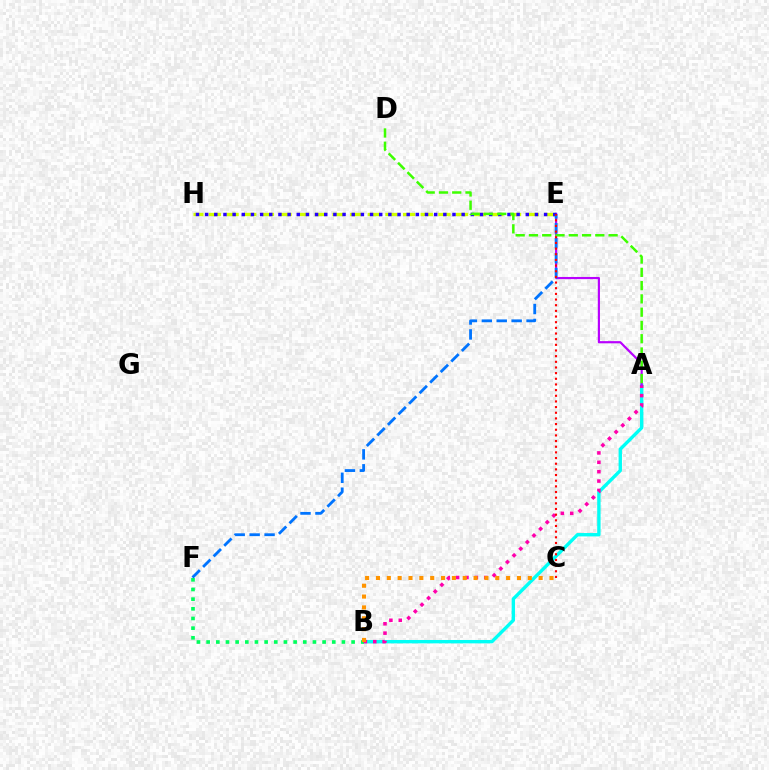{('A', 'B'): [{'color': '#00fff6', 'line_style': 'solid', 'thickness': 2.43}, {'color': '#ff00ac', 'line_style': 'dotted', 'thickness': 2.55}], ('B', 'F'): [{'color': '#00ff5c', 'line_style': 'dotted', 'thickness': 2.63}], ('E', 'H'): [{'color': '#d1ff00', 'line_style': 'dashed', 'thickness': 2.4}, {'color': '#2500ff', 'line_style': 'dotted', 'thickness': 2.49}], ('A', 'E'): [{'color': '#b900ff', 'line_style': 'solid', 'thickness': 1.57}], ('B', 'C'): [{'color': '#ff9400', 'line_style': 'dotted', 'thickness': 2.95}], ('A', 'D'): [{'color': '#3dff00', 'line_style': 'dashed', 'thickness': 1.8}], ('E', 'F'): [{'color': '#0074ff', 'line_style': 'dashed', 'thickness': 2.03}], ('C', 'E'): [{'color': '#ff0000', 'line_style': 'dotted', 'thickness': 1.54}]}